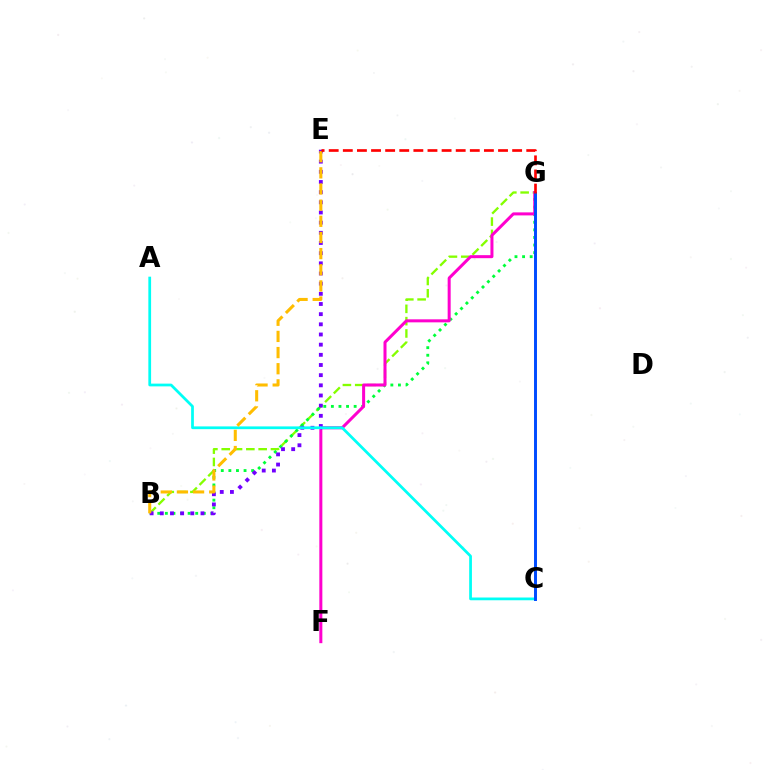{('B', 'G'): [{'color': '#84ff00', 'line_style': 'dashed', 'thickness': 1.67}, {'color': '#00ff39', 'line_style': 'dotted', 'thickness': 2.06}], ('F', 'G'): [{'color': '#ff00cf', 'line_style': 'solid', 'thickness': 2.17}], ('B', 'E'): [{'color': '#7200ff', 'line_style': 'dotted', 'thickness': 2.76}, {'color': '#ffbd00', 'line_style': 'dashed', 'thickness': 2.19}], ('A', 'C'): [{'color': '#00fff6', 'line_style': 'solid', 'thickness': 1.98}], ('C', 'G'): [{'color': '#004bff', 'line_style': 'solid', 'thickness': 2.12}], ('E', 'G'): [{'color': '#ff0000', 'line_style': 'dashed', 'thickness': 1.92}]}